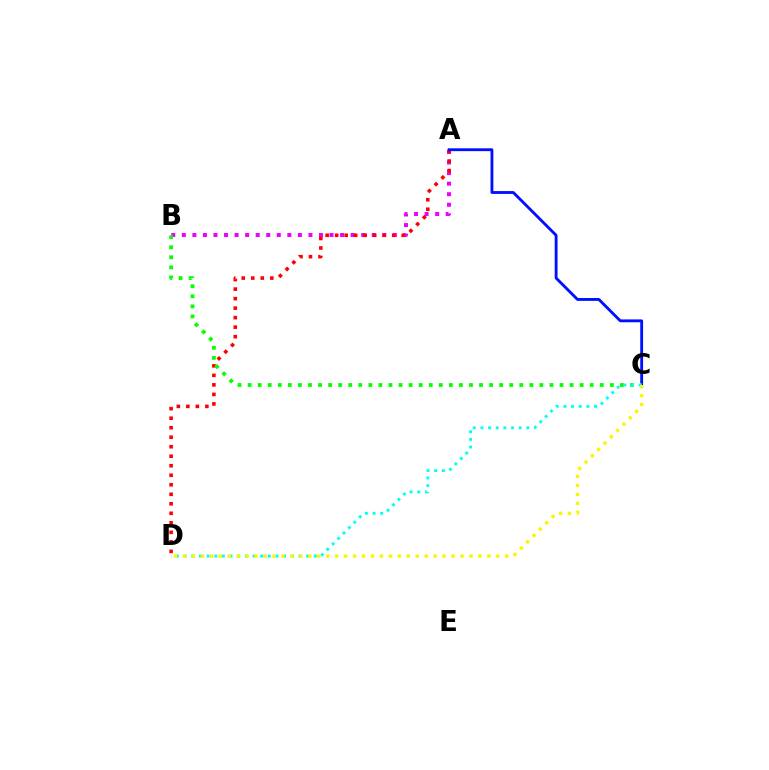{('A', 'B'): [{'color': '#ee00ff', 'line_style': 'dotted', 'thickness': 2.87}], ('A', 'D'): [{'color': '#ff0000', 'line_style': 'dotted', 'thickness': 2.58}], ('A', 'C'): [{'color': '#0010ff', 'line_style': 'solid', 'thickness': 2.05}], ('B', 'C'): [{'color': '#08ff00', 'line_style': 'dotted', 'thickness': 2.73}], ('C', 'D'): [{'color': '#00fff6', 'line_style': 'dotted', 'thickness': 2.08}, {'color': '#fcf500', 'line_style': 'dotted', 'thickness': 2.43}]}